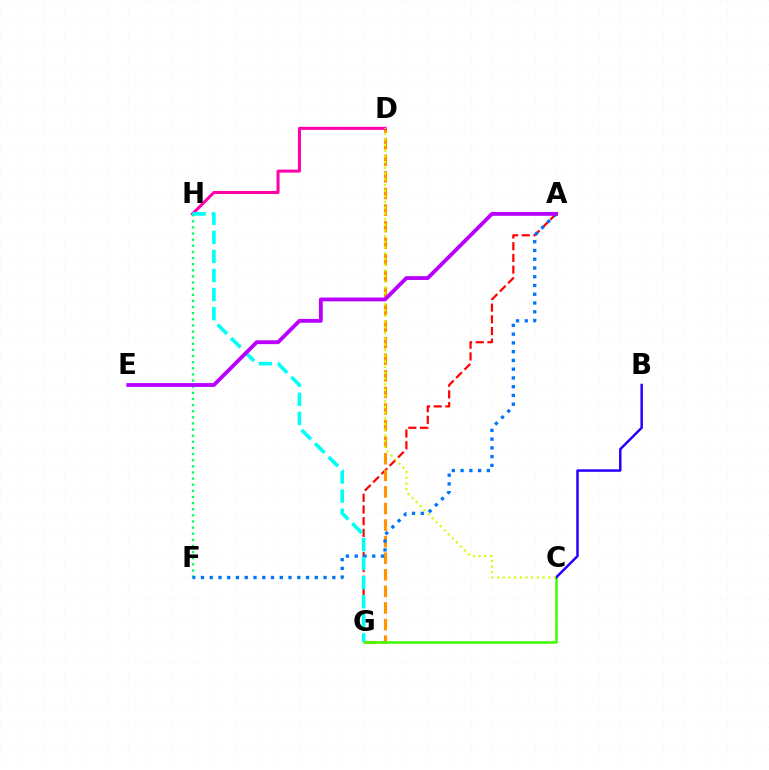{('A', 'G'): [{'color': '#ff0000', 'line_style': 'dashed', 'thickness': 1.59}], ('D', 'G'): [{'color': '#ff9400', 'line_style': 'dashed', 'thickness': 2.25}], ('C', 'G'): [{'color': '#3dff00', 'line_style': 'solid', 'thickness': 1.81}], ('D', 'H'): [{'color': '#ff00ac', 'line_style': 'solid', 'thickness': 2.18}], ('F', 'H'): [{'color': '#00ff5c', 'line_style': 'dotted', 'thickness': 1.66}], ('B', 'C'): [{'color': '#2500ff', 'line_style': 'solid', 'thickness': 1.79}], ('A', 'F'): [{'color': '#0074ff', 'line_style': 'dotted', 'thickness': 2.38}], ('G', 'H'): [{'color': '#00fff6', 'line_style': 'dashed', 'thickness': 2.59}], ('C', 'D'): [{'color': '#d1ff00', 'line_style': 'dotted', 'thickness': 1.55}], ('A', 'E'): [{'color': '#b900ff', 'line_style': 'solid', 'thickness': 2.76}]}